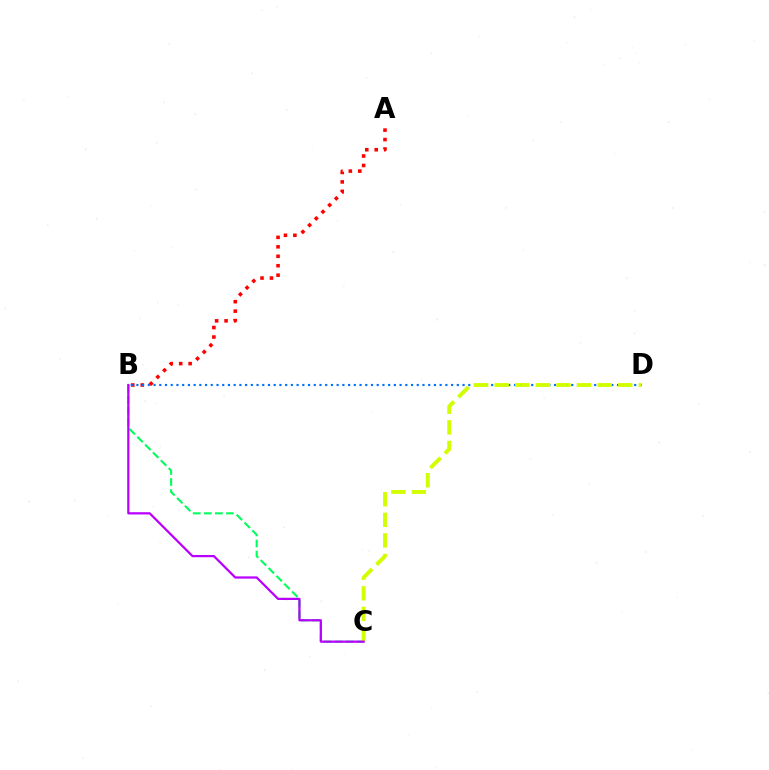{('B', 'C'): [{'color': '#00ff5c', 'line_style': 'dashed', 'thickness': 1.51}, {'color': '#b900ff', 'line_style': 'solid', 'thickness': 1.61}], ('A', 'B'): [{'color': '#ff0000', 'line_style': 'dotted', 'thickness': 2.57}], ('B', 'D'): [{'color': '#0074ff', 'line_style': 'dotted', 'thickness': 1.55}], ('C', 'D'): [{'color': '#d1ff00', 'line_style': 'dashed', 'thickness': 2.8}]}